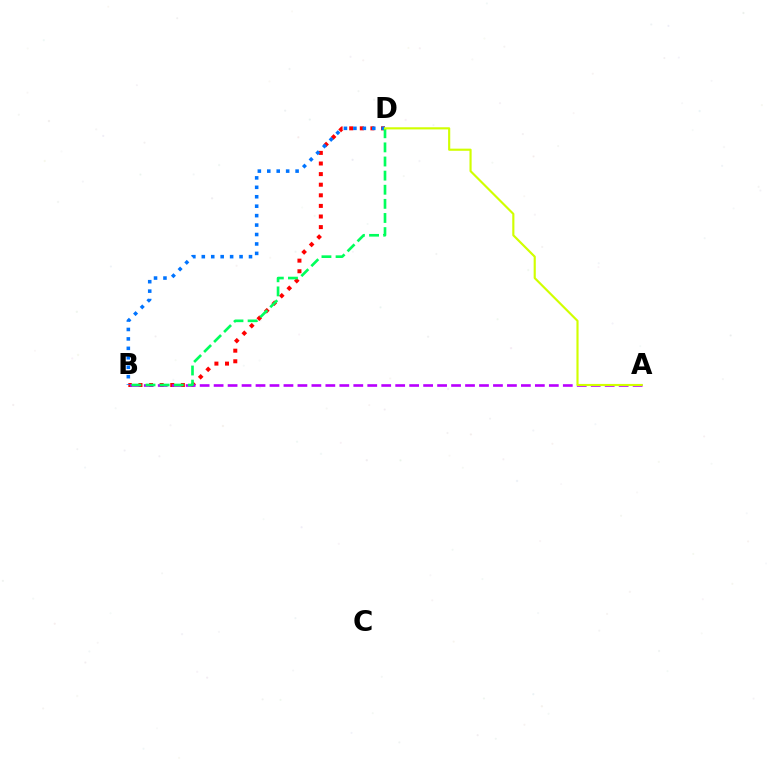{('B', 'D'): [{'color': '#ff0000', 'line_style': 'dotted', 'thickness': 2.88}, {'color': '#0074ff', 'line_style': 'dotted', 'thickness': 2.56}, {'color': '#00ff5c', 'line_style': 'dashed', 'thickness': 1.92}], ('A', 'B'): [{'color': '#b900ff', 'line_style': 'dashed', 'thickness': 1.9}], ('A', 'D'): [{'color': '#d1ff00', 'line_style': 'solid', 'thickness': 1.55}]}